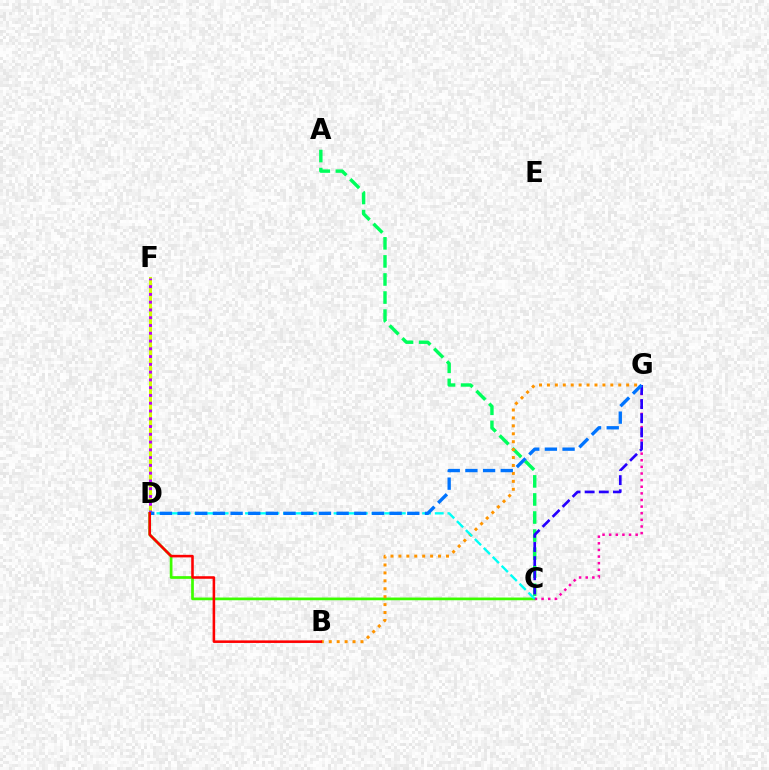{('C', 'D'): [{'color': '#3dff00', 'line_style': 'solid', 'thickness': 1.95}, {'color': '#00fff6', 'line_style': 'dashed', 'thickness': 1.72}], ('A', 'C'): [{'color': '#00ff5c', 'line_style': 'dashed', 'thickness': 2.45}], ('C', 'G'): [{'color': '#ff00ac', 'line_style': 'dotted', 'thickness': 1.8}, {'color': '#2500ff', 'line_style': 'dashed', 'thickness': 1.92}], ('B', 'G'): [{'color': '#ff9400', 'line_style': 'dotted', 'thickness': 2.15}], ('D', 'F'): [{'color': '#d1ff00', 'line_style': 'solid', 'thickness': 2.22}, {'color': '#b900ff', 'line_style': 'dotted', 'thickness': 2.11}], ('D', 'G'): [{'color': '#0074ff', 'line_style': 'dashed', 'thickness': 2.4}], ('B', 'D'): [{'color': '#ff0000', 'line_style': 'solid', 'thickness': 1.85}]}